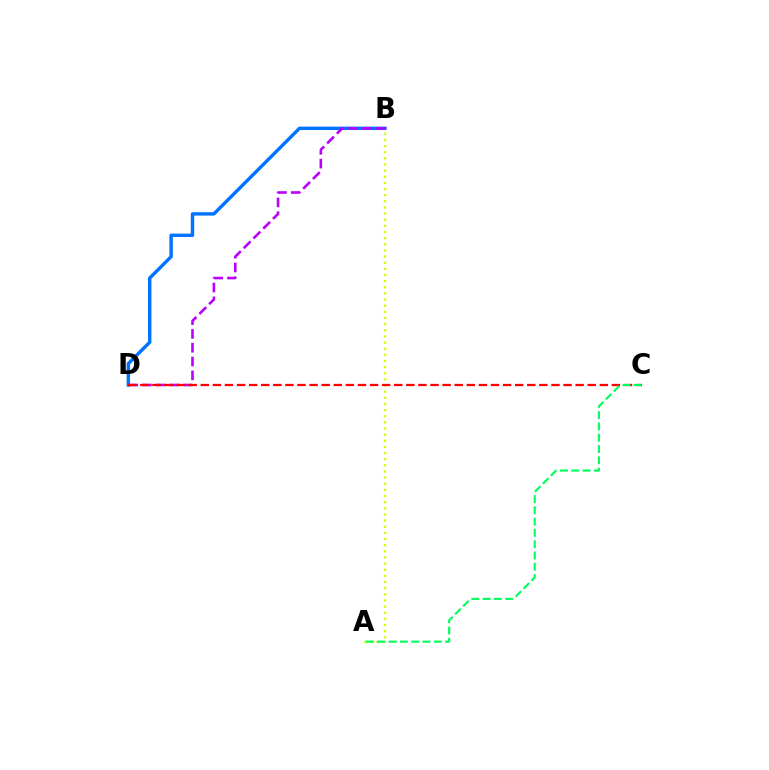{('A', 'B'): [{'color': '#d1ff00', 'line_style': 'dotted', 'thickness': 1.67}], ('B', 'D'): [{'color': '#0074ff', 'line_style': 'solid', 'thickness': 2.45}, {'color': '#b900ff', 'line_style': 'dashed', 'thickness': 1.88}], ('C', 'D'): [{'color': '#ff0000', 'line_style': 'dashed', 'thickness': 1.64}], ('A', 'C'): [{'color': '#00ff5c', 'line_style': 'dashed', 'thickness': 1.53}]}